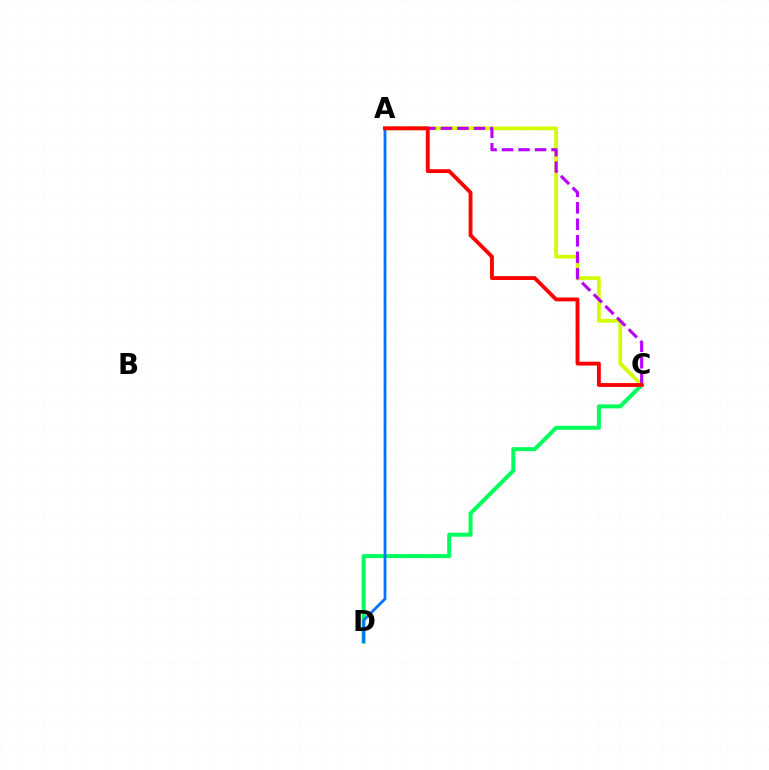{('A', 'C'): [{'color': '#d1ff00', 'line_style': 'solid', 'thickness': 2.7}, {'color': '#b900ff', 'line_style': 'dashed', 'thickness': 2.24}, {'color': '#ff0000', 'line_style': 'solid', 'thickness': 2.77}], ('C', 'D'): [{'color': '#00ff5c', 'line_style': 'solid', 'thickness': 2.88}], ('A', 'D'): [{'color': '#0074ff', 'line_style': 'solid', 'thickness': 2.01}]}